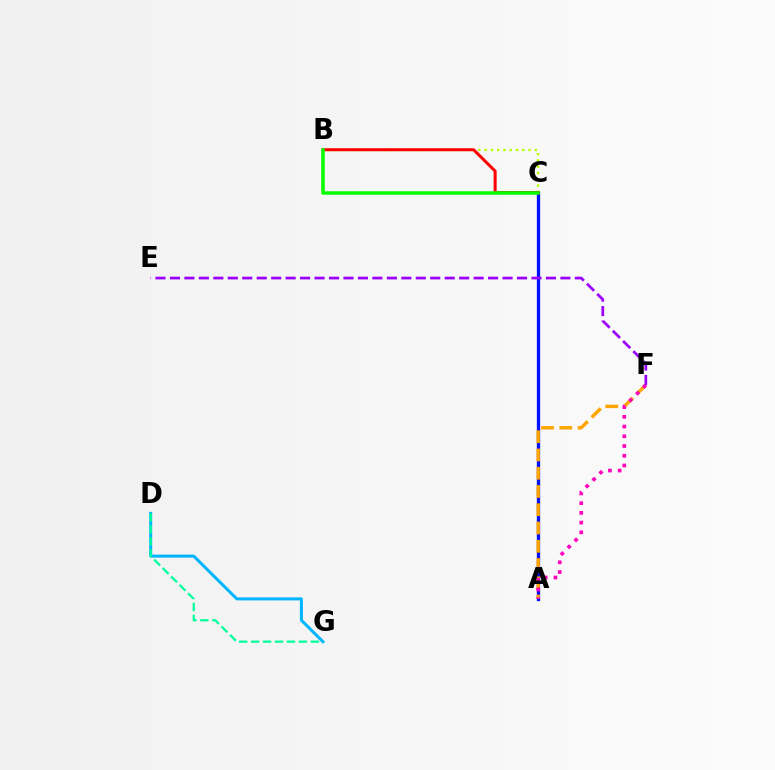{('A', 'C'): [{'color': '#0010ff', 'line_style': 'solid', 'thickness': 2.38}], ('B', 'C'): [{'color': '#b3ff00', 'line_style': 'dotted', 'thickness': 1.71}, {'color': '#ff0000', 'line_style': 'solid', 'thickness': 2.17}, {'color': '#08ff00', 'line_style': 'solid', 'thickness': 2.53}], ('D', 'G'): [{'color': '#00b5ff', 'line_style': 'solid', 'thickness': 2.16}, {'color': '#00ff9d', 'line_style': 'dashed', 'thickness': 1.62}], ('A', 'F'): [{'color': '#ffa500', 'line_style': 'dashed', 'thickness': 2.48}, {'color': '#ff00bd', 'line_style': 'dotted', 'thickness': 2.64}], ('E', 'F'): [{'color': '#9b00ff', 'line_style': 'dashed', 'thickness': 1.96}]}